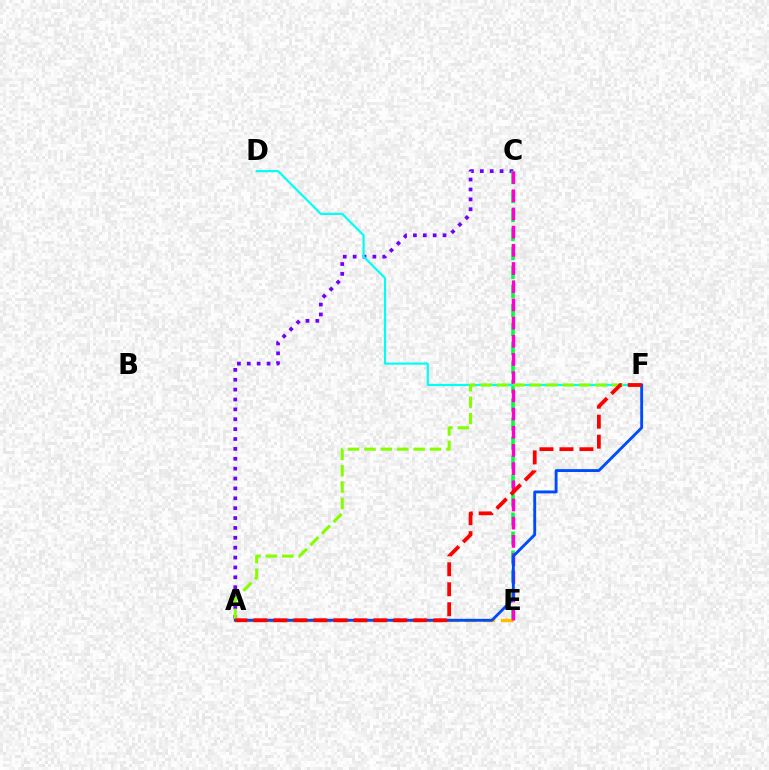{('A', 'E'): [{'color': '#ffbd00', 'line_style': 'dashed', 'thickness': 2.47}], ('A', 'C'): [{'color': '#7200ff', 'line_style': 'dotted', 'thickness': 2.68}], ('C', 'E'): [{'color': '#00ff39', 'line_style': 'dashed', 'thickness': 2.58}, {'color': '#ff00cf', 'line_style': 'dashed', 'thickness': 2.47}], ('D', 'F'): [{'color': '#00fff6', 'line_style': 'solid', 'thickness': 1.57}], ('A', 'F'): [{'color': '#84ff00', 'line_style': 'dashed', 'thickness': 2.23}, {'color': '#004bff', 'line_style': 'solid', 'thickness': 2.07}, {'color': '#ff0000', 'line_style': 'dashed', 'thickness': 2.71}]}